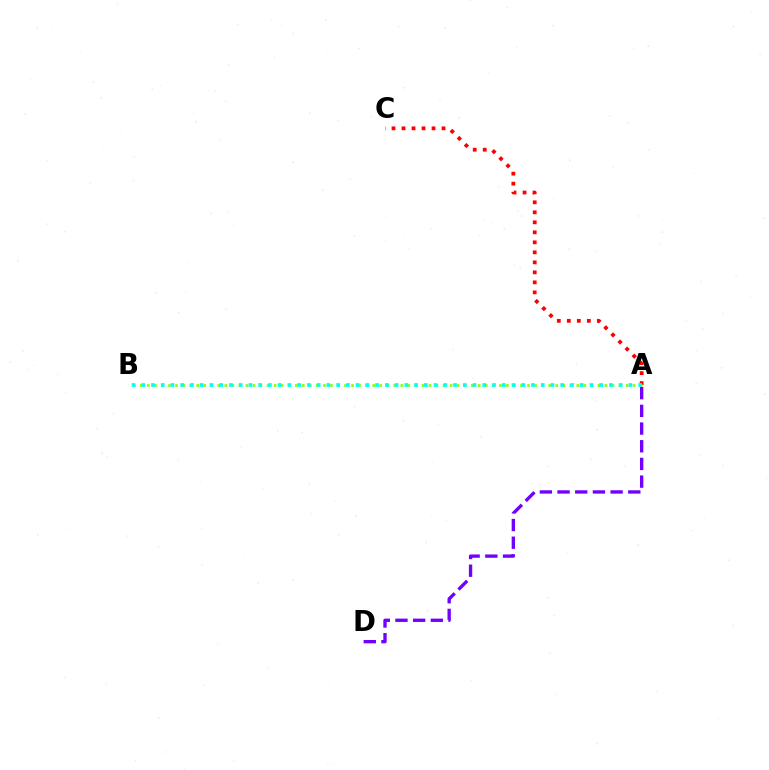{('A', 'C'): [{'color': '#ff0000', 'line_style': 'dotted', 'thickness': 2.72}], ('A', 'B'): [{'color': '#84ff00', 'line_style': 'dotted', 'thickness': 1.91}, {'color': '#00fff6', 'line_style': 'dotted', 'thickness': 2.65}], ('A', 'D'): [{'color': '#7200ff', 'line_style': 'dashed', 'thickness': 2.4}]}